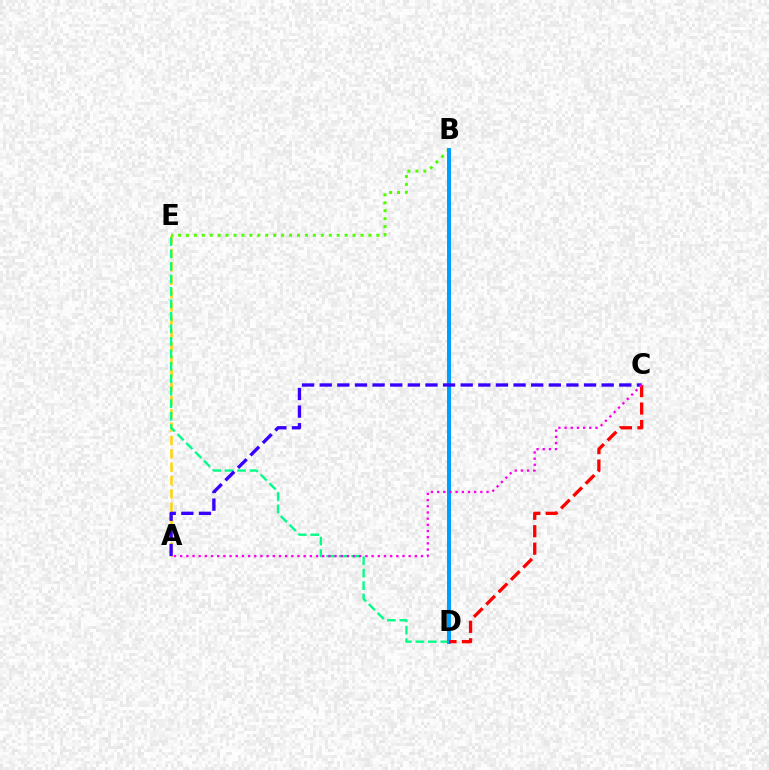{('A', 'E'): [{'color': '#ffd500', 'line_style': 'dashed', 'thickness': 1.81}], ('D', 'E'): [{'color': '#00ff86', 'line_style': 'dashed', 'thickness': 1.69}], ('B', 'E'): [{'color': '#4fff00', 'line_style': 'dotted', 'thickness': 2.16}], ('B', 'D'): [{'color': '#009eff', 'line_style': 'solid', 'thickness': 2.85}], ('A', 'C'): [{'color': '#3700ff', 'line_style': 'dashed', 'thickness': 2.39}, {'color': '#ff00ed', 'line_style': 'dotted', 'thickness': 1.68}], ('C', 'D'): [{'color': '#ff0000', 'line_style': 'dashed', 'thickness': 2.37}]}